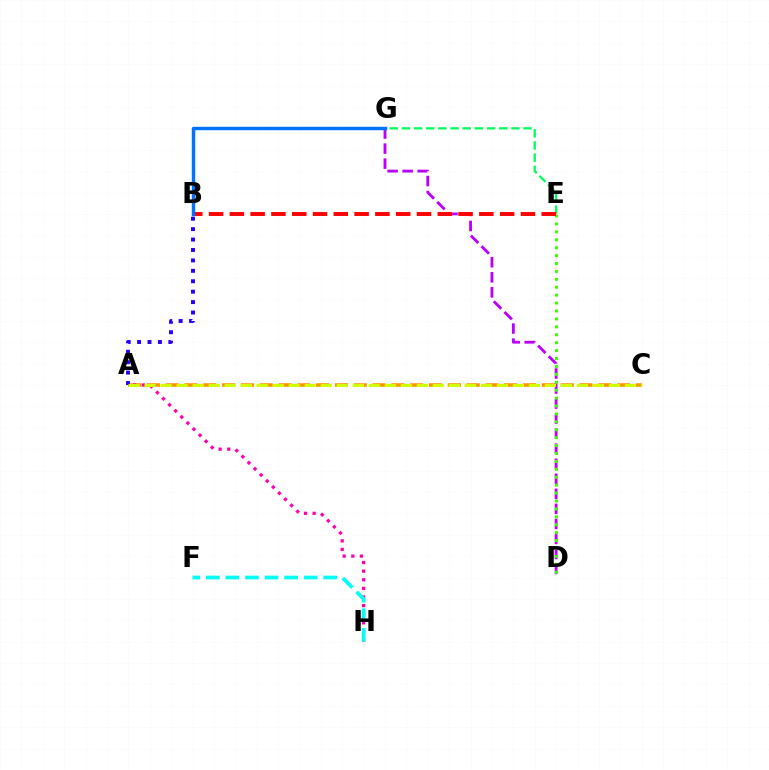{('A', 'C'): [{'color': '#ff9400', 'line_style': 'dashed', 'thickness': 2.56}, {'color': '#d1ff00', 'line_style': 'dashed', 'thickness': 2.18}], ('E', 'G'): [{'color': '#00ff5c', 'line_style': 'dashed', 'thickness': 1.65}], ('A', 'H'): [{'color': '#ff00ac', 'line_style': 'dotted', 'thickness': 2.34}], ('D', 'G'): [{'color': '#b900ff', 'line_style': 'dashed', 'thickness': 2.04}], ('A', 'B'): [{'color': '#2500ff', 'line_style': 'dotted', 'thickness': 2.83}], ('D', 'E'): [{'color': '#3dff00', 'line_style': 'dotted', 'thickness': 2.15}], ('B', 'E'): [{'color': '#ff0000', 'line_style': 'dashed', 'thickness': 2.82}], ('F', 'H'): [{'color': '#00fff6', 'line_style': 'dashed', 'thickness': 2.66}], ('B', 'G'): [{'color': '#0074ff', 'line_style': 'solid', 'thickness': 2.46}]}